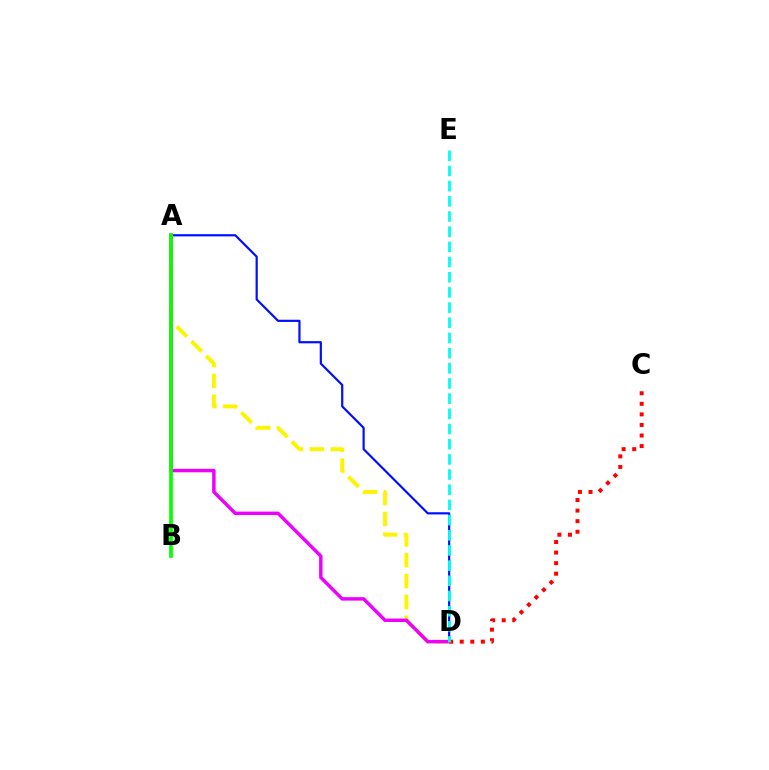{('A', 'D'): [{'color': '#0010ff', 'line_style': 'solid', 'thickness': 1.58}, {'color': '#fcf500', 'line_style': 'dashed', 'thickness': 2.84}, {'color': '#ee00ff', 'line_style': 'solid', 'thickness': 2.48}], ('C', 'D'): [{'color': '#ff0000', 'line_style': 'dotted', 'thickness': 2.87}], ('A', 'B'): [{'color': '#08ff00', 'line_style': 'solid', 'thickness': 2.67}], ('D', 'E'): [{'color': '#00fff6', 'line_style': 'dashed', 'thickness': 2.06}]}